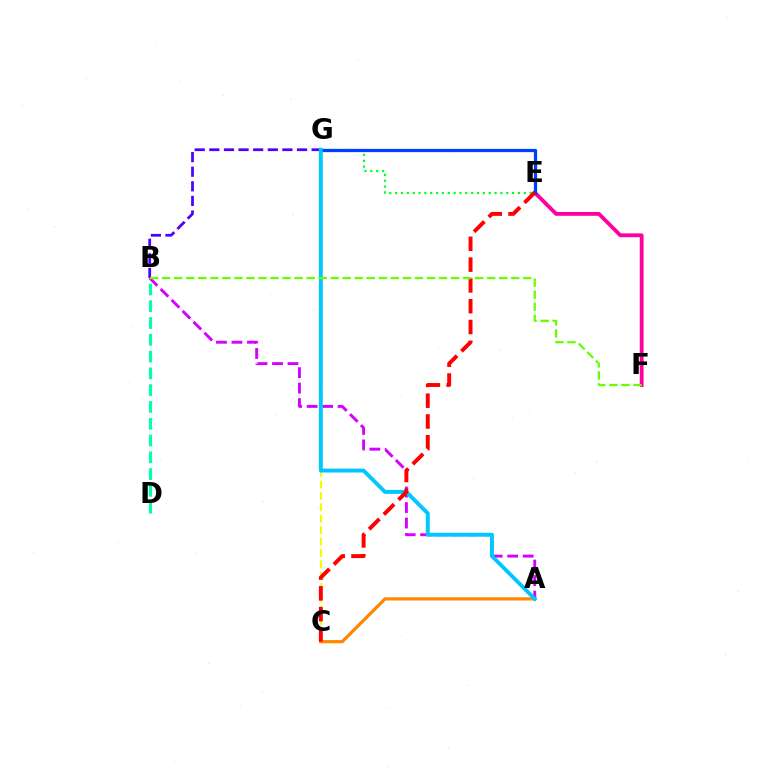{('B', 'D'): [{'color': '#00ffaf', 'line_style': 'dashed', 'thickness': 2.28}], ('E', 'F'): [{'color': '#ff00a0', 'line_style': 'solid', 'thickness': 2.76}], ('E', 'G'): [{'color': '#00ff27', 'line_style': 'dotted', 'thickness': 1.59}, {'color': '#003fff', 'line_style': 'solid', 'thickness': 2.35}], ('A', 'B'): [{'color': '#d600ff', 'line_style': 'dashed', 'thickness': 2.1}], ('C', 'G'): [{'color': '#eeff00', 'line_style': 'dashed', 'thickness': 1.55}], ('B', 'G'): [{'color': '#4f00ff', 'line_style': 'dashed', 'thickness': 1.98}], ('A', 'C'): [{'color': '#ff8800', 'line_style': 'solid', 'thickness': 2.3}], ('A', 'G'): [{'color': '#00c7ff', 'line_style': 'solid', 'thickness': 2.8}], ('C', 'E'): [{'color': '#ff0000', 'line_style': 'dashed', 'thickness': 2.82}], ('B', 'F'): [{'color': '#66ff00', 'line_style': 'dashed', 'thickness': 1.64}]}